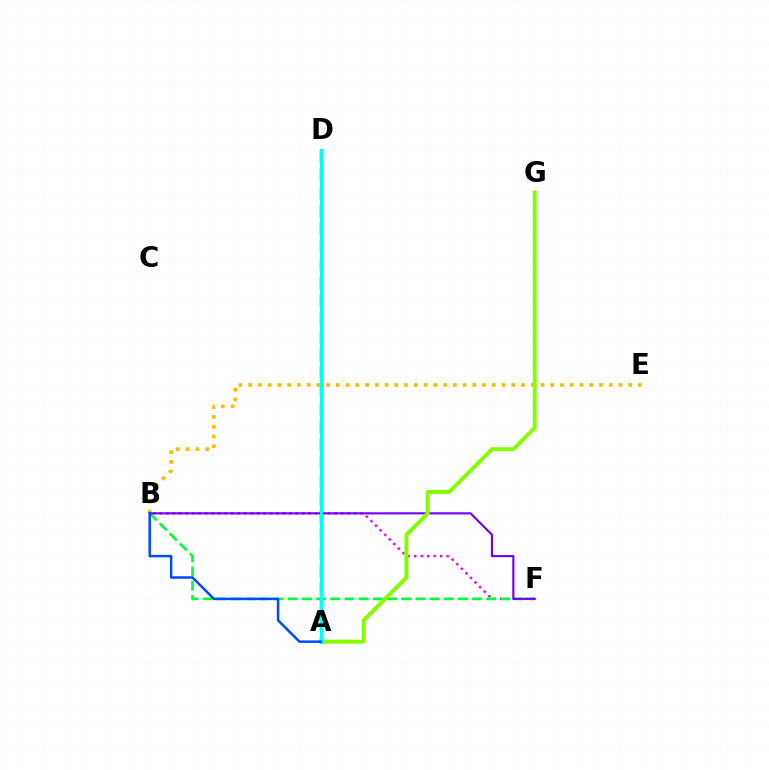{('B', 'F'): [{'color': '#ff00cf', 'line_style': 'dotted', 'thickness': 1.76}, {'color': '#00ff39', 'line_style': 'dashed', 'thickness': 1.93}, {'color': '#7200ff', 'line_style': 'solid', 'thickness': 1.54}], ('A', 'D'): [{'color': '#ff0000', 'line_style': 'dashed', 'thickness': 2.45}, {'color': '#00fff6', 'line_style': 'solid', 'thickness': 2.21}], ('B', 'E'): [{'color': '#ffbd00', 'line_style': 'dotted', 'thickness': 2.65}], ('A', 'G'): [{'color': '#84ff00', 'line_style': 'solid', 'thickness': 2.83}], ('A', 'B'): [{'color': '#004bff', 'line_style': 'solid', 'thickness': 1.81}]}